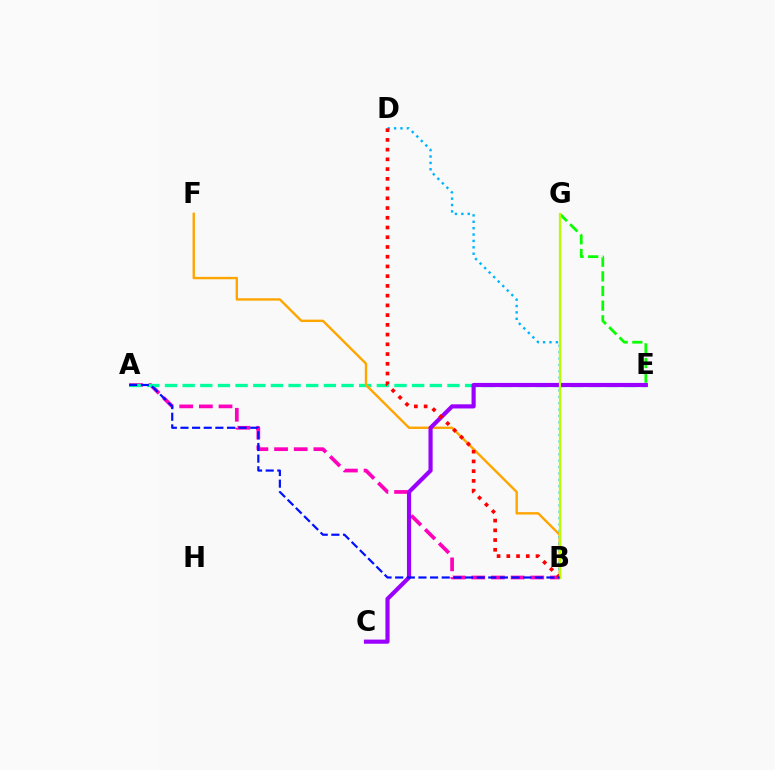{('A', 'B'): [{'color': '#ff00bd', 'line_style': 'dashed', 'thickness': 2.67}, {'color': '#0010ff', 'line_style': 'dashed', 'thickness': 1.58}], ('A', 'E'): [{'color': '#00ff9d', 'line_style': 'dashed', 'thickness': 2.4}], ('E', 'G'): [{'color': '#08ff00', 'line_style': 'dashed', 'thickness': 1.99}], ('B', 'F'): [{'color': '#ffa500', 'line_style': 'solid', 'thickness': 1.72}], ('B', 'D'): [{'color': '#00b5ff', 'line_style': 'dotted', 'thickness': 1.73}, {'color': '#ff0000', 'line_style': 'dotted', 'thickness': 2.64}], ('C', 'E'): [{'color': '#9b00ff', 'line_style': 'solid', 'thickness': 2.99}], ('B', 'G'): [{'color': '#b3ff00', 'line_style': 'solid', 'thickness': 1.62}]}